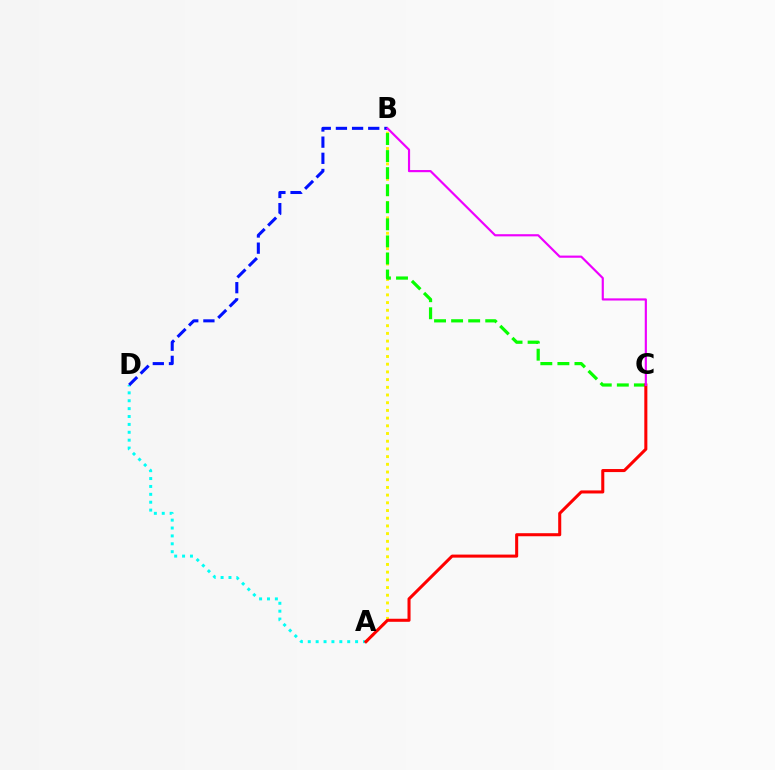{('A', 'D'): [{'color': '#00fff6', 'line_style': 'dotted', 'thickness': 2.14}], ('B', 'D'): [{'color': '#0010ff', 'line_style': 'dashed', 'thickness': 2.2}], ('A', 'B'): [{'color': '#fcf500', 'line_style': 'dotted', 'thickness': 2.09}], ('B', 'C'): [{'color': '#08ff00', 'line_style': 'dashed', 'thickness': 2.32}, {'color': '#ee00ff', 'line_style': 'solid', 'thickness': 1.56}], ('A', 'C'): [{'color': '#ff0000', 'line_style': 'solid', 'thickness': 2.19}]}